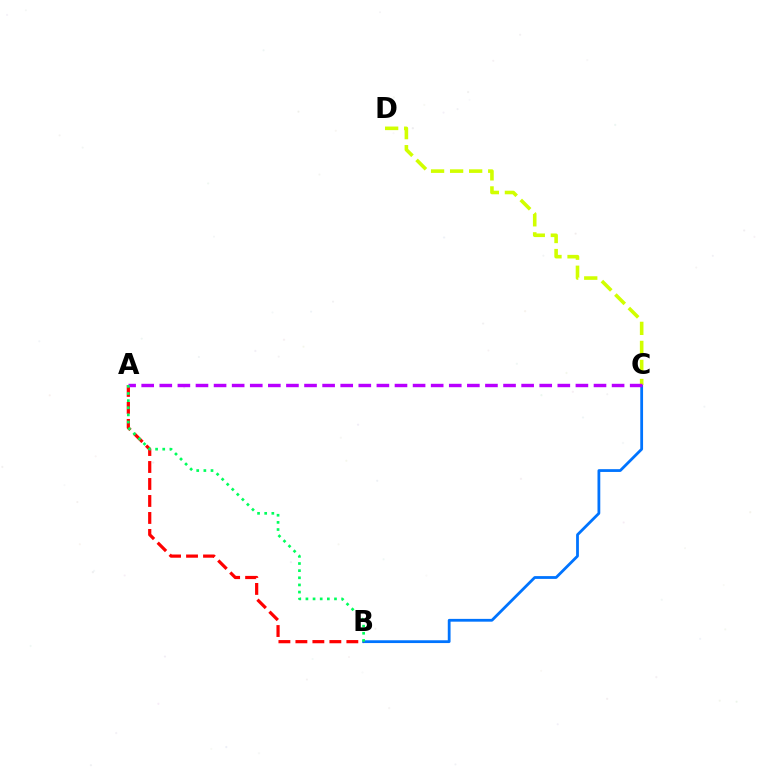{('B', 'C'): [{'color': '#0074ff', 'line_style': 'solid', 'thickness': 2.01}], ('C', 'D'): [{'color': '#d1ff00', 'line_style': 'dashed', 'thickness': 2.59}], ('A', 'B'): [{'color': '#ff0000', 'line_style': 'dashed', 'thickness': 2.31}, {'color': '#00ff5c', 'line_style': 'dotted', 'thickness': 1.94}], ('A', 'C'): [{'color': '#b900ff', 'line_style': 'dashed', 'thickness': 2.46}]}